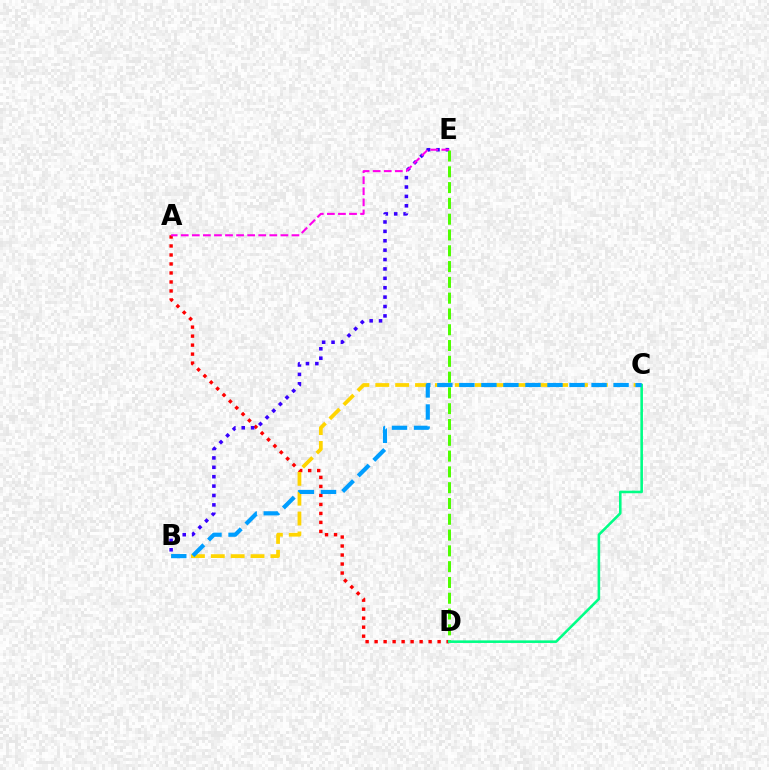{('A', 'D'): [{'color': '#ff0000', 'line_style': 'dotted', 'thickness': 2.45}], ('B', 'C'): [{'color': '#ffd500', 'line_style': 'dashed', 'thickness': 2.7}, {'color': '#009eff', 'line_style': 'dashed', 'thickness': 2.99}], ('B', 'E'): [{'color': '#3700ff', 'line_style': 'dotted', 'thickness': 2.55}], ('D', 'E'): [{'color': '#4fff00', 'line_style': 'dashed', 'thickness': 2.15}], ('A', 'E'): [{'color': '#ff00ed', 'line_style': 'dashed', 'thickness': 1.5}], ('C', 'D'): [{'color': '#00ff86', 'line_style': 'solid', 'thickness': 1.86}]}